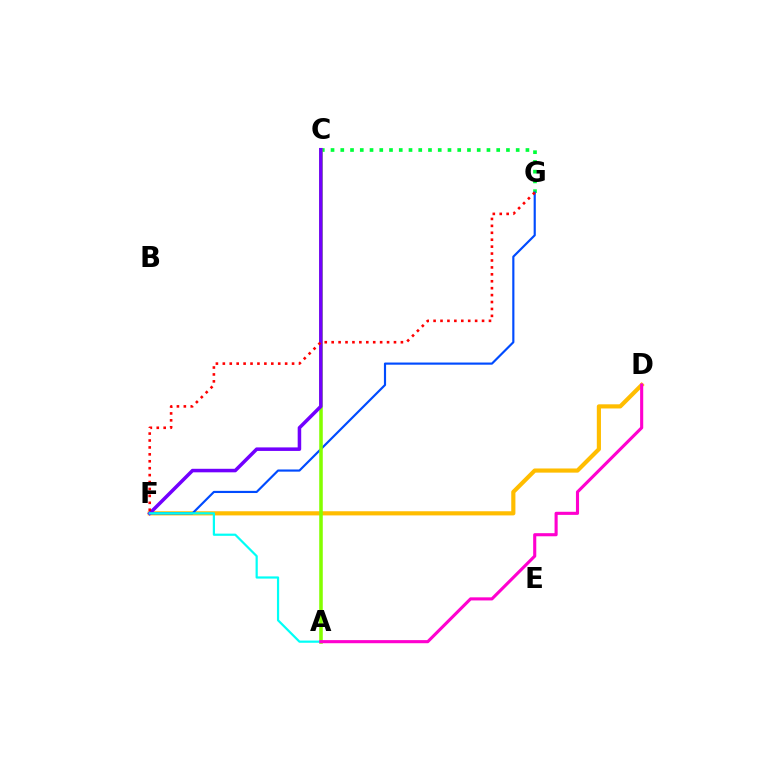{('C', 'G'): [{'color': '#00ff39', 'line_style': 'dotted', 'thickness': 2.65}], ('D', 'F'): [{'color': '#ffbd00', 'line_style': 'solid', 'thickness': 2.99}], ('F', 'G'): [{'color': '#004bff', 'line_style': 'solid', 'thickness': 1.56}, {'color': '#ff0000', 'line_style': 'dotted', 'thickness': 1.88}], ('A', 'C'): [{'color': '#84ff00', 'line_style': 'solid', 'thickness': 2.56}], ('C', 'F'): [{'color': '#7200ff', 'line_style': 'solid', 'thickness': 2.54}], ('A', 'F'): [{'color': '#00fff6', 'line_style': 'solid', 'thickness': 1.59}], ('A', 'D'): [{'color': '#ff00cf', 'line_style': 'solid', 'thickness': 2.23}]}